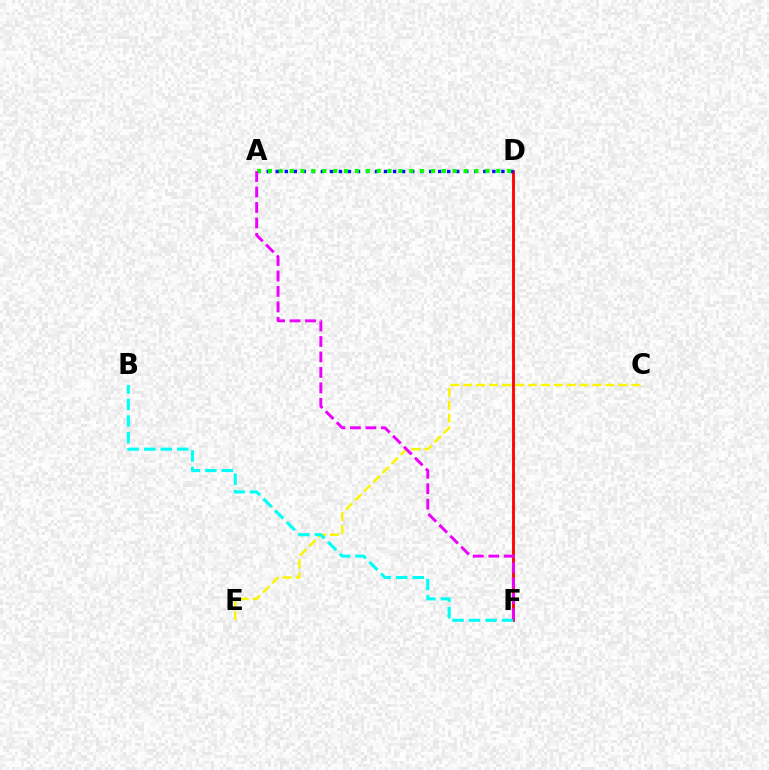{('D', 'F'): [{'color': '#ff0000', 'line_style': 'solid', 'thickness': 2.03}], ('C', 'E'): [{'color': '#fcf500', 'line_style': 'dashed', 'thickness': 1.76}], ('A', 'D'): [{'color': '#0010ff', 'line_style': 'dotted', 'thickness': 2.45}, {'color': '#08ff00', 'line_style': 'dotted', 'thickness': 2.95}], ('B', 'F'): [{'color': '#00fff6', 'line_style': 'dashed', 'thickness': 2.24}], ('A', 'F'): [{'color': '#ee00ff', 'line_style': 'dashed', 'thickness': 2.1}]}